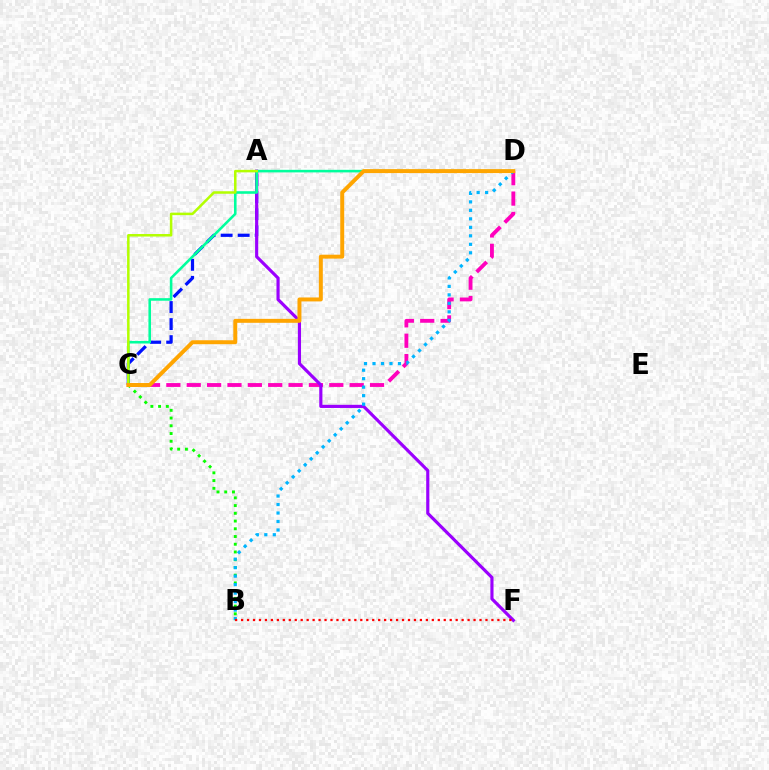{('C', 'D'): [{'color': '#ff00bd', 'line_style': 'dashed', 'thickness': 2.77}, {'color': '#00ff9d', 'line_style': 'solid', 'thickness': 1.86}, {'color': '#ffa500', 'line_style': 'solid', 'thickness': 2.85}], ('A', 'C'): [{'color': '#0010ff', 'line_style': 'dashed', 'thickness': 2.31}, {'color': '#b3ff00', 'line_style': 'solid', 'thickness': 1.81}], ('A', 'F'): [{'color': '#9b00ff', 'line_style': 'solid', 'thickness': 2.27}], ('B', 'C'): [{'color': '#08ff00', 'line_style': 'dotted', 'thickness': 2.1}], ('B', 'D'): [{'color': '#00b5ff', 'line_style': 'dotted', 'thickness': 2.31}], ('B', 'F'): [{'color': '#ff0000', 'line_style': 'dotted', 'thickness': 1.62}]}